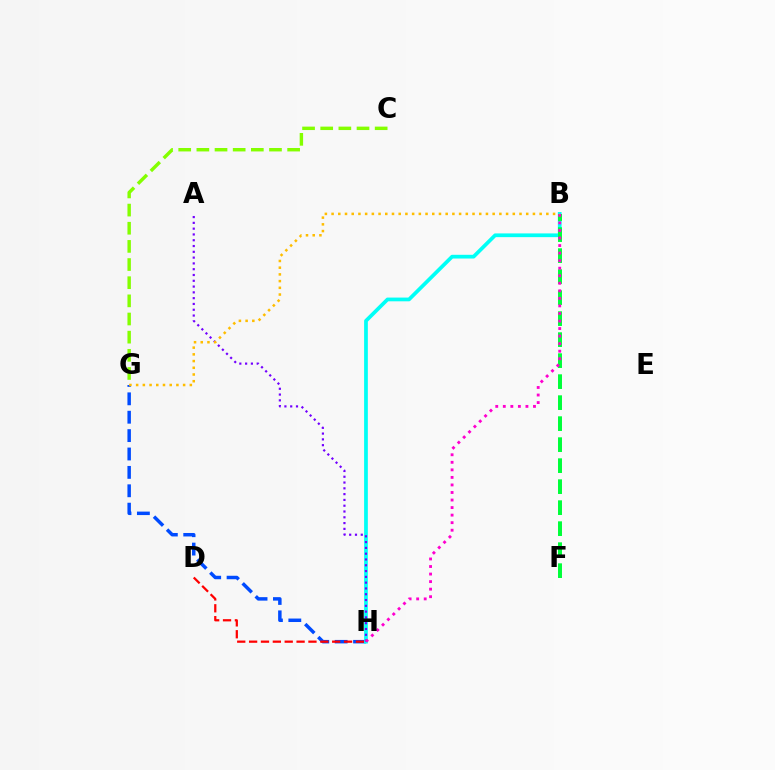{('G', 'H'): [{'color': '#004bff', 'line_style': 'dashed', 'thickness': 2.5}], ('D', 'H'): [{'color': '#ff0000', 'line_style': 'dashed', 'thickness': 1.61}], ('B', 'H'): [{'color': '#00fff6', 'line_style': 'solid', 'thickness': 2.68}, {'color': '#ff00cf', 'line_style': 'dotted', 'thickness': 2.05}], ('B', 'F'): [{'color': '#00ff39', 'line_style': 'dashed', 'thickness': 2.85}], ('A', 'H'): [{'color': '#7200ff', 'line_style': 'dotted', 'thickness': 1.57}], ('C', 'G'): [{'color': '#84ff00', 'line_style': 'dashed', 'thickness': 2.47}], ('B', 'G'): [{'color': '#ffbd00', 'line_style': 'dotted', 'thickness': 1.82}]}